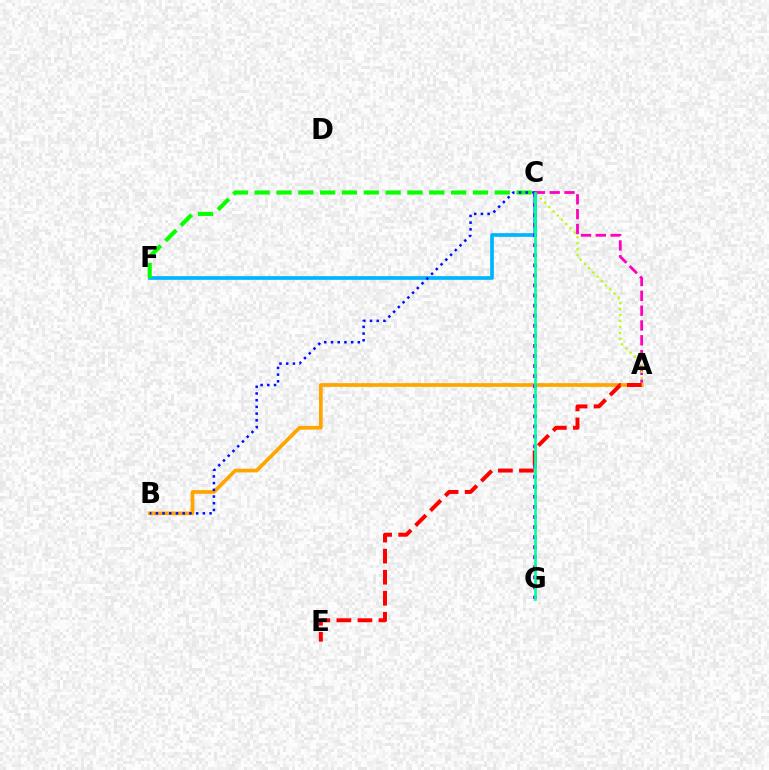{('C', 'F'): [{'color': '#00b5ff', 'line_style': 'solid', 'thickness': 2.66}, {'color': '#08ff00', 'line_style': 'dashed', 'thickness': 2.97}], ('A', 'C'): [{'color': '#ff00bd', 'line_style': 'dashed', 'thickness': 2.01}, {'color': '#b3ff00', 'line_style': 'dotted', 'thickness': 1.62}], ('A', 'B'): [{'color': '#ffa500', 'line_style': 'solid', 'thickness': 2.66}], ('B', 'C'): [{'color': '#0010ff', 'line_style': 'dotted', 'thickness': 1.82}], ('C', 'G'): [{'color': '#9b00ff', 'line_style': 'dotted', 'thickness': 2.73}, {'color': '#00ff9d', 'line_style': 'solid', 'thickness': 1.92}], ('A', 'E'): [{'color': '#ff0000', 'line_style': 'dashed', 'thickness': 2.86}]}